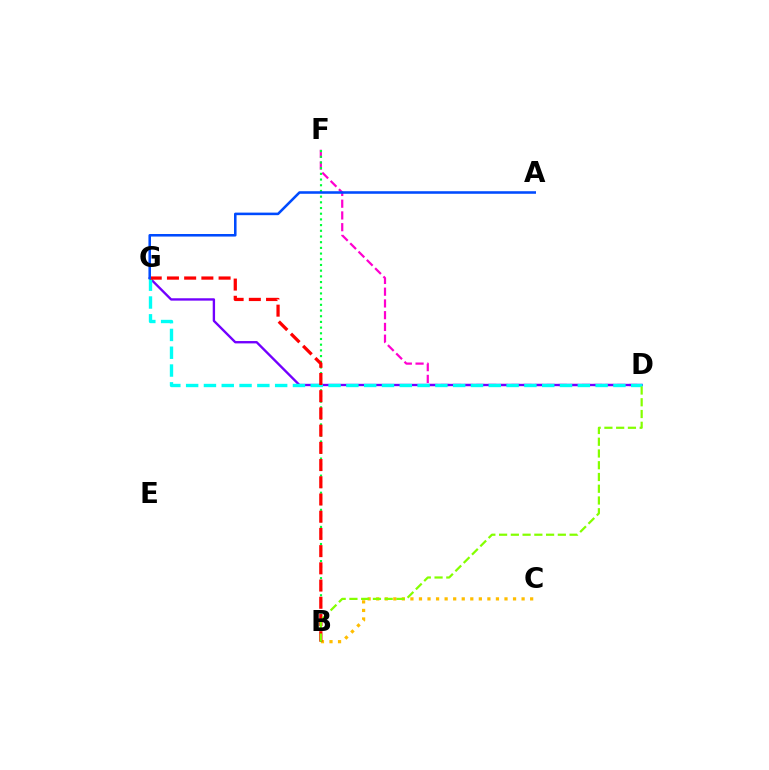{('D', 'F'): [{'color': '#ff00cf', 'line_style': 'dashed', 'thickness': 1.6}], ('D', 'G'): [{'color': '#7200ff', 'line_style': 'solid', 'thickness': 1.7}, {'color': '#00fff6', 'line_style': 'dashed', 'thickness': 2.42}], ('B', 'C'): [{'color': '#ffbd00', 'line_style': 'dotted', 'thickness': 2.32}], ('B', 'F'): [{'color': '#00ff39', 'line_style': 'dotted', 'thickness': 1.55}], ('B', 'G'): [{'color': '#ff0000', 'line_style': 'dashed', 'thickness': 2.34}], ('B', 'D'): [{'color': '#84ff00', 'line_style': 'dashed', 'thickness': 1.6}], ('A', 'G'): [{'color': '#004bff', 'line_style': 'solid', 'thickness': 1.84}]}